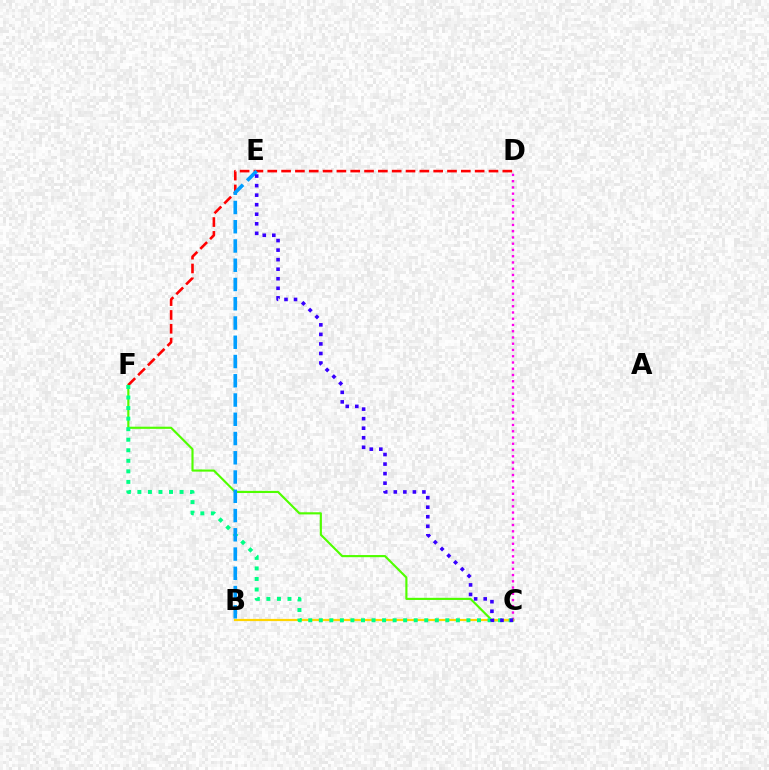{('C', 'F'): [{'color': '#4fff00', 'line_style': 'solid', 'thickness': 1.55}, {'color': '#00ff86', 'line_style': 'dotted', 'thickness': 2.87}], ('C', 'D'): [{'color': '#ff00ed', 'line_style': 'dotted', 'thickness': 1.7}], ('D', 'F'): [{'color': '#ff0000', 'line_style': 'dashed', 'thickness': 1.88}], ('B', 'C'): [{'color': '#ffd500', 'line_style': 'solid', 'thickness': 1.59}], ('B', 'E'): [{'color': '#009eff', 'line_style': 'dashed', 'thickness': 2.62}], ('C', 'E'): [{'color': '#3700ff', 'line_style': 'dotted', 'thickness': 2.59}]}